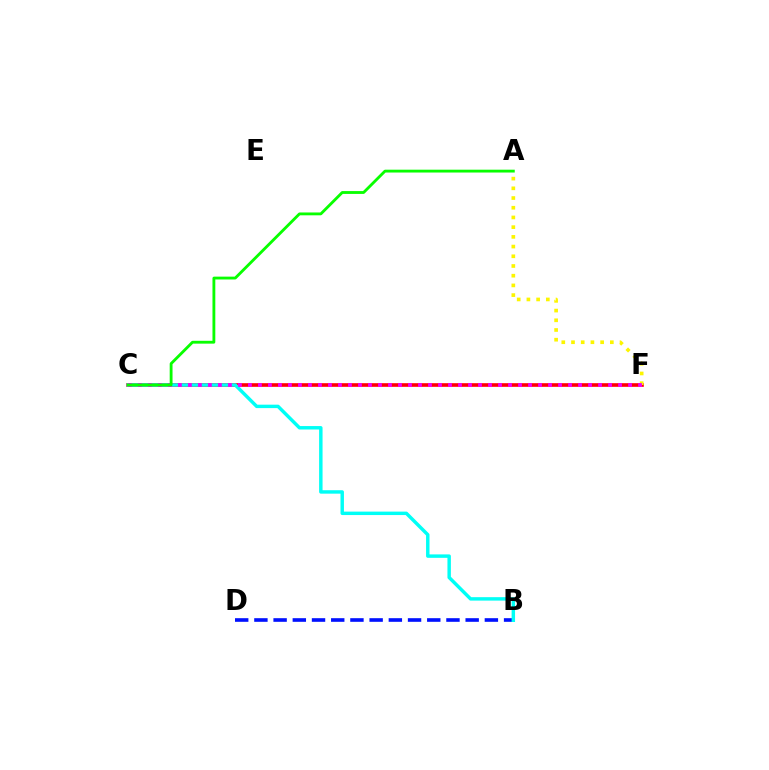{('B', 'D'): [{'color': '#0010ff', 'line_style': 'dashed', 'thickness': 2.61}], ('C', 'F'): [{'color': '#ff0000', 'line_style': 'solid', 'thickness': 2.61}, {'color': '#ee00ff', 'line_style': 'dotted', 'thickness': 2.72}], ('B', 'C'): [{'color': '#00fff6', 'line_style': 'solid', 'thickness': 2.48}], ('A', 'F'): [{'color': '#fcf500', 'line_style': 'dotted', 'thickness': 2.64}], ('A', 'C'): [{'color': '#08ff00', 'line_style': 'solid', 'thickness': 2.04}]}